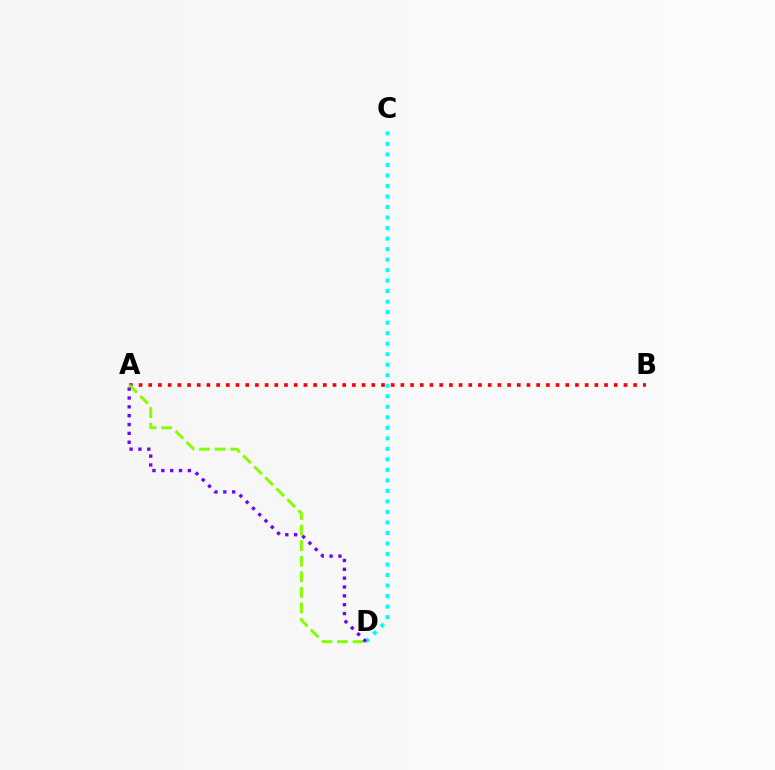{('A', 'B'): [{'color': '#ff0000', 'line_style': 'dotted', 'thickness': 2.64}], ('A', 'D'): [{'color': '#84ff00', 'line_style': 'dashed', 'thickness': 2.11}, {'color': '#7200ff', 'line_style': 'dotted', 'thickness': 2.4}], ('C', 'D'): [{'color': '#00fff6', 'line_style': 'dotted', 'thickness': 2.86}]}